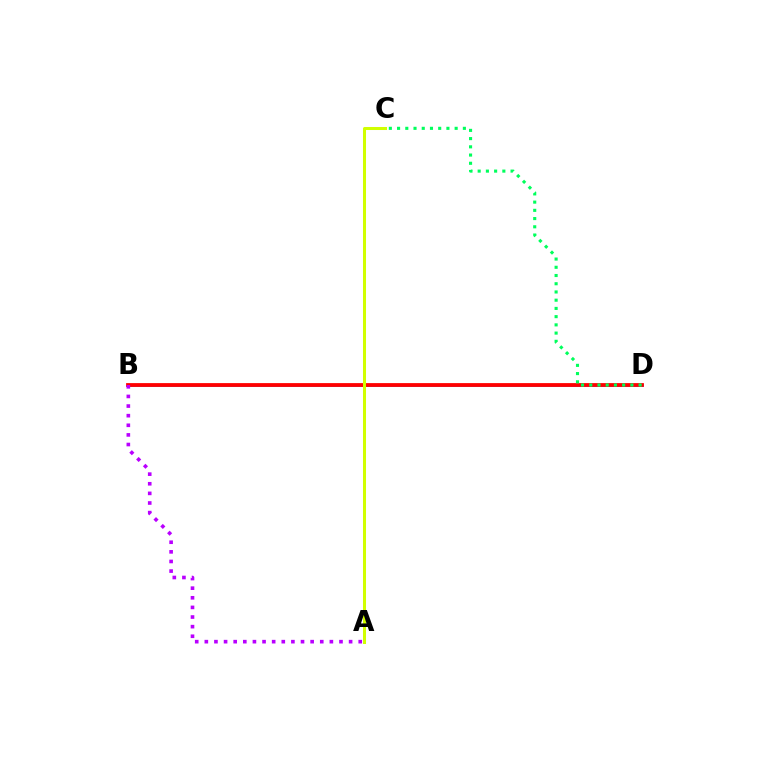{('B', 'D'): [{'color': '#0074ff', 'line_style': 'solid', 'thickness': 1.81}, {'color': '#ff0000', 'line_style': 'solid', 'thickness': 2.73}], ('A', 'C'): [{'color': '#d1ff00', 'line_style': 'solid', 'thickness': 2.18}], ('A', 'B'): [{'color': '#b900ff', 'line_style': 'dotted', 'thickness': 2.61}], ('C', 'D'): [{'color': '#00ff5c', 'line_style': 'dotted', 'thickness': 2.23}]}